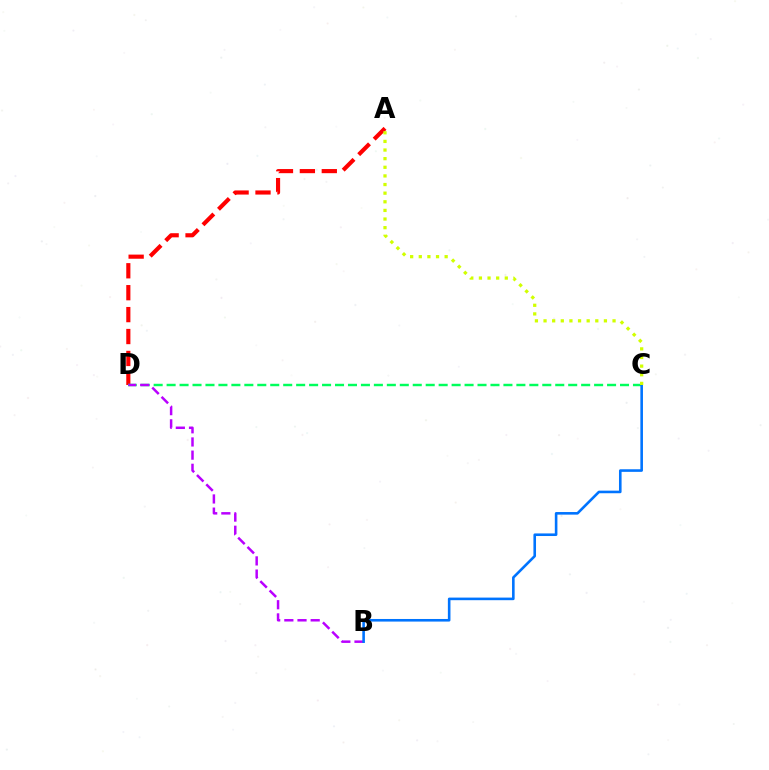{('A', 'D'): [{'color': '#ff0000', 'line_style': 'dashed', 'thickness': 2.98}], ('C', 'D'): [{'color': '#00ff5c', 'line_style': 'dashed', 'thickness': 1.76}], ('B', 'D'): [{'color': '#b900ff', 'line_style': 'dashed', 'thickness': 1.79}], ('B', 'C'): [{'color': '#0074ff', 'line_style': 'solid', 'thickness': 1.87}], ('A', 'C'): [{'color': '#d1ff00', 'line_style': 'dotted', 'thickness': 2.34}]}